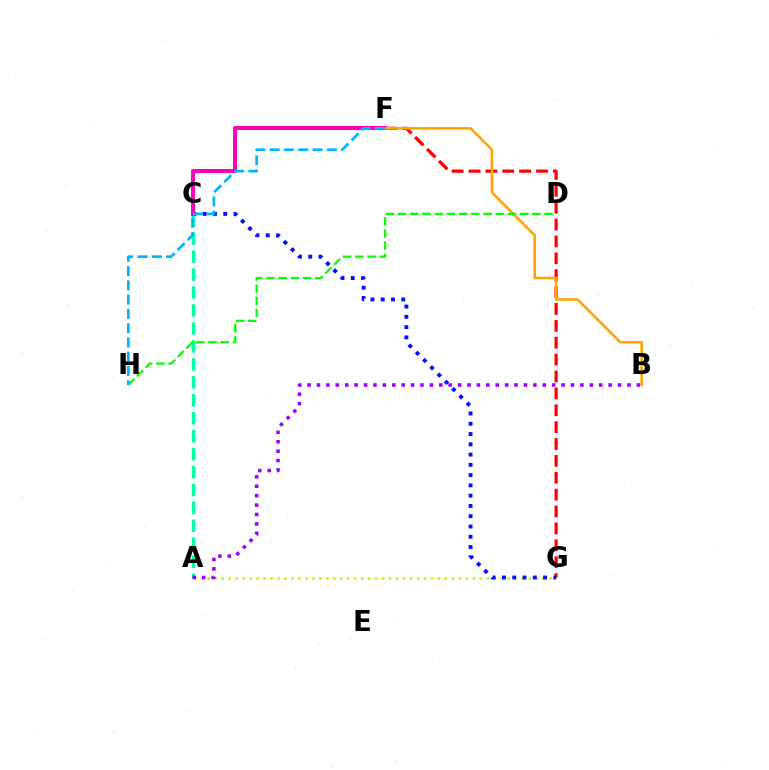{('A', 'C'): [{'color': '#00ff9d', 'line_style': 'dashed', 'thickness': 2.44}], ('A', 'G'): [{'color': '#b3ff00', 'line_style': 'dotted', 'thickness': 1.9}], ('F', 'G'): [{'color': '#ff0000', 'line_style': 'dashed', 'thickness': 2.29}], ('C', 'G'): [{'color': '#0010ff', 'line_style': 'dotted', 'thickness': 2.79}], ('C', 'F'): [{'color': '#ff00bd', 'line_style': 'solid', 'thickness': 2.88}], ('B', 'F'): [{'color': '#ffa500', 'line_style': 'solid', 'thickness': 1.87}], ('D', 'H'): [{'color': '#08ff00', 'line_style': 'dashed', 'thickness': 1.66}], ('F', 'H'): [{'color': '#00b5ff', 'line_style': 'dashed', 'thickness': 1.94}], ('A', 'B'): [{'color': '#9b00ff', 'line_style': 'dotted', 'thickness': 2.56}]}